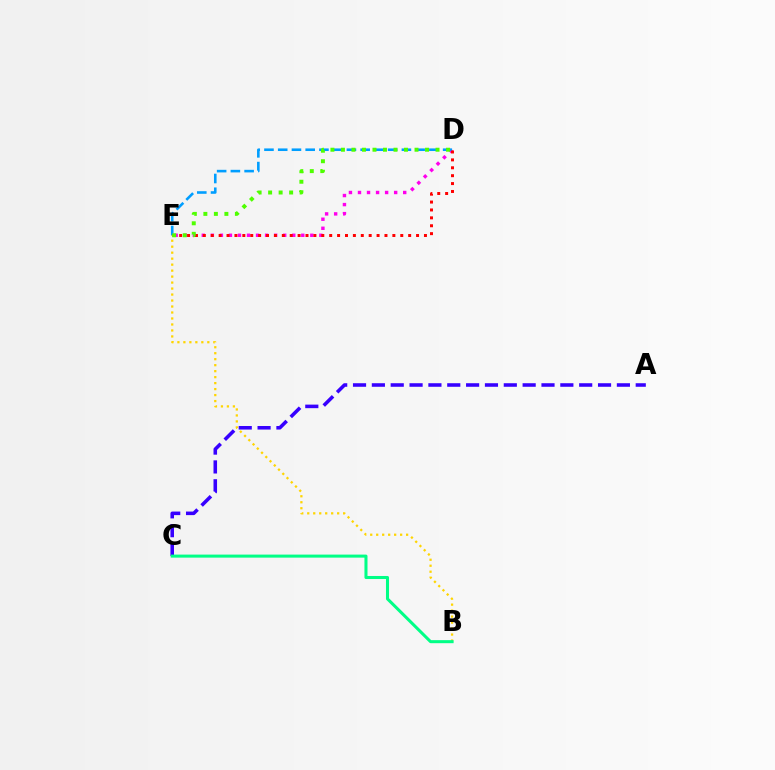{('B', 'E'): [{'color': '#ffd500', 'line_style': 'dotted', 'thickness': 1.63}], ('A', 'C'): [{'color': '#3700ff', 'line_style': 'dashed', 'thickness': 2.56}], ('D', 'E'): [{'color': '#ff00ed', 'line_style': 'dotted', 'thickness': 2.46}, {'color': '#009eff', 'line_style': 'dashed', 'thickness': 1.87}, {'color': '#ff0000', 'line_style': 'dotted', 'thickness': 2.15}, {'color': '#4fff00', 'line_style': 'dotted', 'thickness': 2.86}], ('B', 'C'): [{'color': '#00ff86', 'line_style': 'solid', 'thickness': 2.19}]}